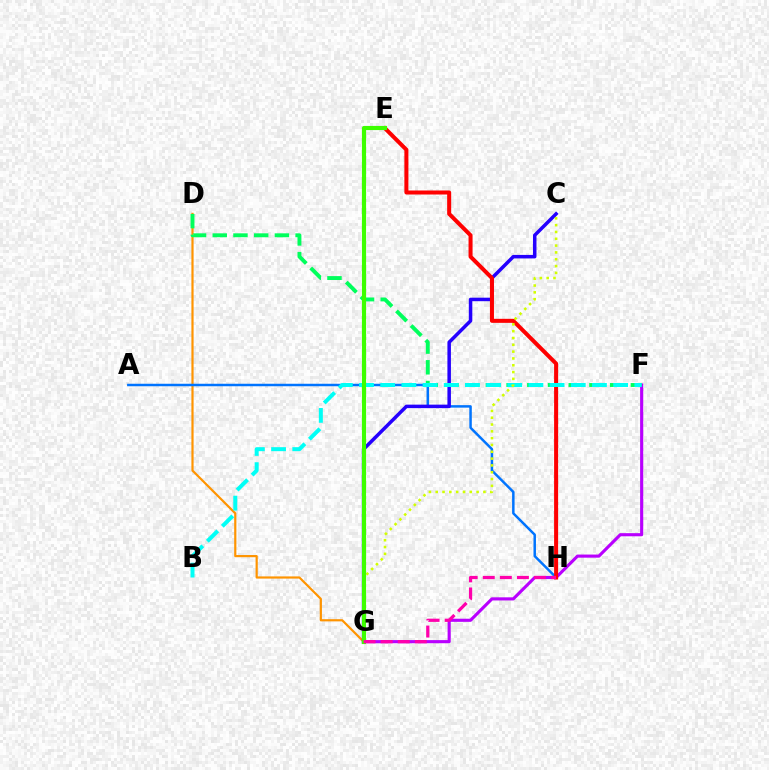{('D', 'G'): [{'color': '#ff9400', 'line_style': 'solid', 'thickness': 1.58}], ('F', 'G'): [{'color': '#b900ff', 'line_style': 'solid', 'thickness': 2.25}], ('A', 'H'): [{'color': '#0074ff', 'line_style': 'solid', 'thickness': 1.79}], ('C', 'G'): [{'color': '#2500ff', 'line_style': 'solid', 'thickness': 2.52}, {'color': '#d1ff00', 'line_style': 'dotted', 'thickness': 1.85}], ('E', 'H'): [{'color': '#ff0000', 'line_style': 'solid', 'thickness': 2.9}], ('D', 'F'): [{'color': '#00ff5c', 'line_style': 'dashed', 'thickness': 2.81}], ('B', 'F'): [{'color': '#00fff6', 'line_style': 'dashed', 'thickness': 2.88}], ('E', 'G'): [{'color': '#3dff00', 'line_style': 'solid', 'thickness': 2.98}], ('G', 'H'): [{'color': '#ff00ac', 'line_style': 'dashed', 'thickness': 2.32}]}